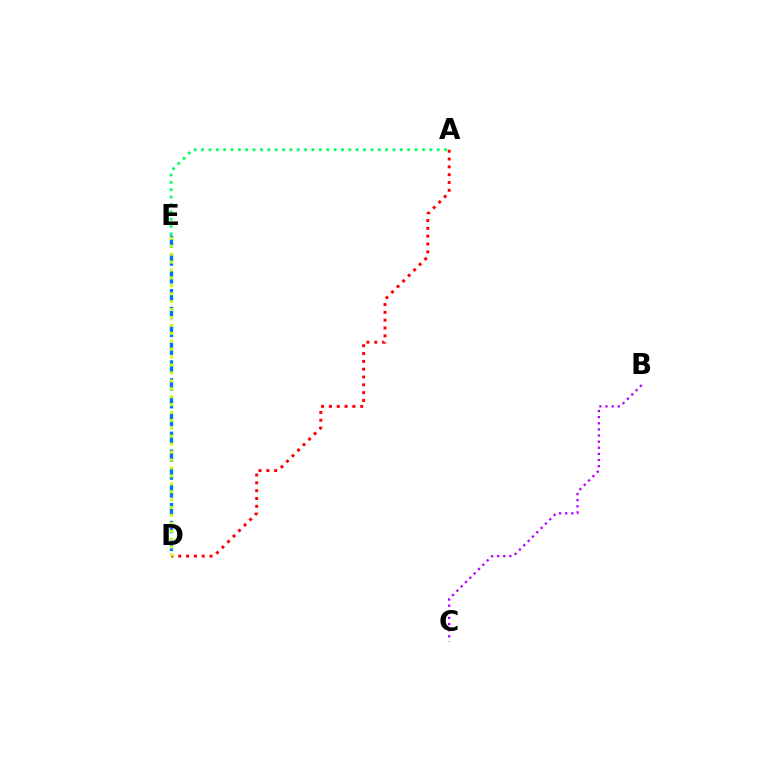{('A', 'D'): [{'color': '#ff0000', 'line_style': 'dotted', 'thickness': 2.13}], ('B', 'C'): [{'color': '#b900ff', 'line_style': 'dotted', 'thickness': 1.66}], ('D', 'E'): [{'color': '#0074ff', 'line_style': 'dashed', 'thickness': 2.42}, {'color': '#d1ff00', 'line_style': 'dotted', 'thickness': 2.15}], ('A', 'E'): [{'color': '#00ff5c', 'line_style': 'dotted', 'thickness': 2.0}]}